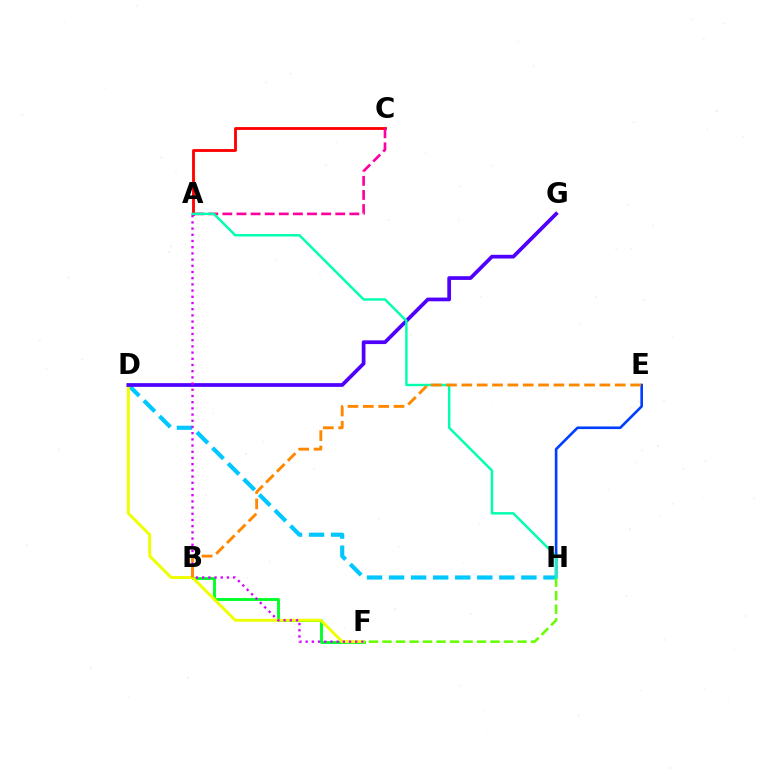{('B', 'F'): [{'color': '#00ff27', 'line_style': 'solid', 'thickness': 2.07}], ('E', 'H'): [{'color': '#003fff', 'line_style': 'solid', 'thickness': 1.89}], ('A', 'C'): [{'color': '#ff0000', 'line_style': 'solid', 'thickness': 2.05}, {'color': '#ff00a0', 'line_style': 'dashed', 'thickness': 1.92}], ('D', 'H'): [{'color': '#00c7ff', 'line_style': 'dashed', 'thickness': 3.0}], ('D', 'F'): [{'color': '#eeff00', 'line_style': 'solid', 'thickness': 2.12}], ('D', 'G'): [{'color': '#4f00ff', 'line_style': 'solid', 'thickness': 2.68}], ('A', 'F'): [{'color': '#d600ff', 'line_style': 'dotted', 'thickness': 1.68}], ('F', 'H'): [{'color': '#66ff00', 'line_style': 'dashed', 'thickness': 1.83}], ('A', 'H'): [{'color': '#00ffaf', 'line_style': 'solid', 'thickness': 1.76}], ('B', 'E'): [{'color': '#ff8800', 'line_style': 'dashed', 'thickness': 2.08}]}